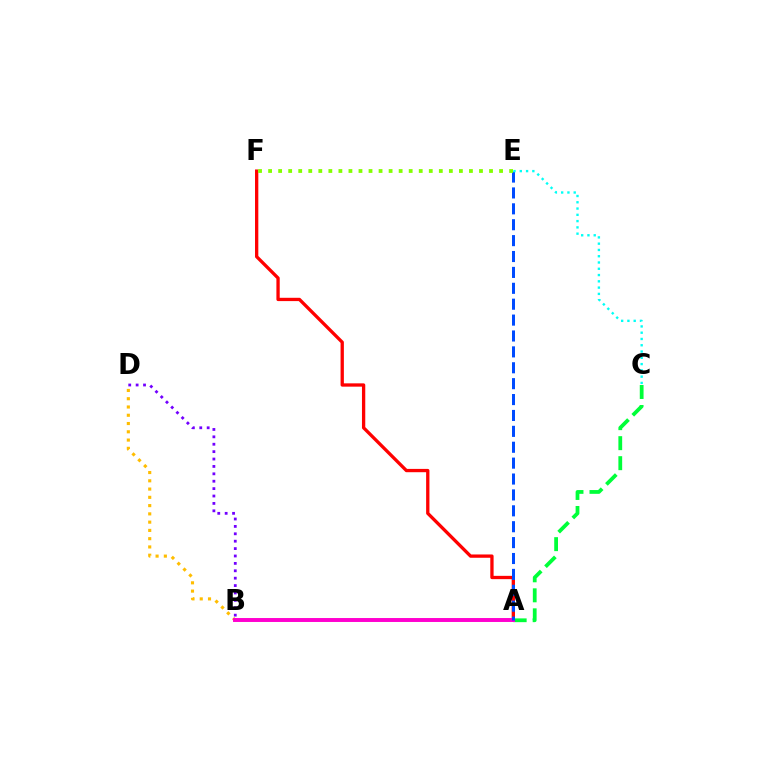{('B', 'D'): [{'color': '#7200ff', 'line_style': 'dotted', 'thickness': 2.01}, {'color': '#ffbd00', 'line_style': 'dotted', 'thickness': 2.25}], ('A', 'C'): [{'color': '#00ff39', 'line_style': 'dashed', 'thickness': 2.72}], ('A', 'F'): [{'color': '#ff0000', 'line_style': 'solid', 'thickness': 2.38}], ('A', 'B'): [{'color': '#ff00cf', 'line_style': 'solid', 'thickness': 2.84}], ('A', 'E'): [{'color': '#004bff', 'line_style': 'dashed', 'thickness': 2.16}], ('E', 'F'): [{'color': '#84ff00', 'line_style': 'dotted', 'thickness': 2.73}], ('C', 'E'): [{'color': '#00fff6', 'line_style': 'dotted', 'thickness': 1.71}]}